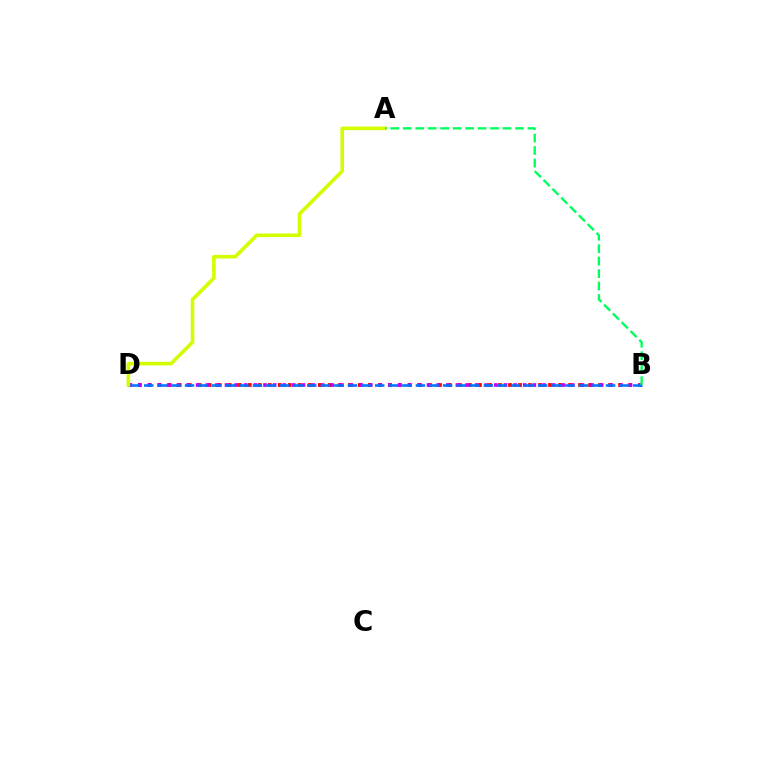{('B', 'D'): [{'color': '#ff0000', 'line_style': 'dotted', 'thickness': 2.72}, {'color': '#b900ff', 'line_style': 'dotted', 'thickness': 2.61}, {'color': '#0074ff', 'line_style': 'dashed', 'thickness': 1.85}], ('A', 'D'): [{'color': '#d1ff00', 'line_style': 'solid', 'thickness': 2.59}], ('A', 'B'): [{'color': '#00ff5c', 'line_style': 'dashed', 'thickness': 1.69}]}